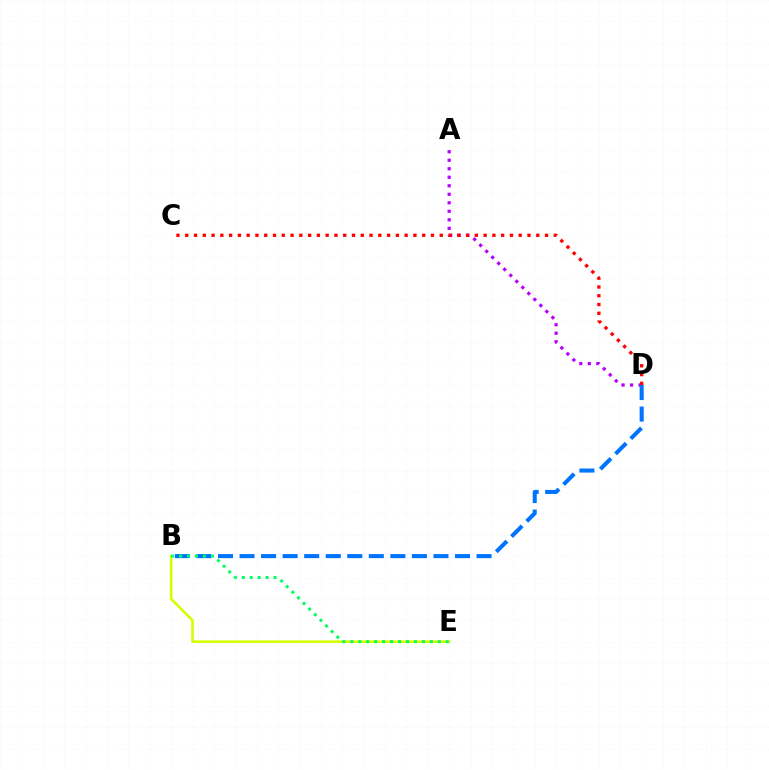{('A', 'D'): [{'color': '#b900ff', 'line_style': 'dotted', 'thickness': 2.31}], ('B', 'D'): [{'color': '#0074ff', 'line_style': 'dashed', 'thickness': 2.93}], ('B', 'E'): [{'color': '#d1ff00', 'line_style': 'solid', 'thickness': 1.87}, {'color': '#00ff5c', 'line_style': 'dotted', 'thickness': 2.16}], ('C', 'D'): [{'color': '#ff0000', 'line_style': 'dotted', 'thickness': 2.38}]}